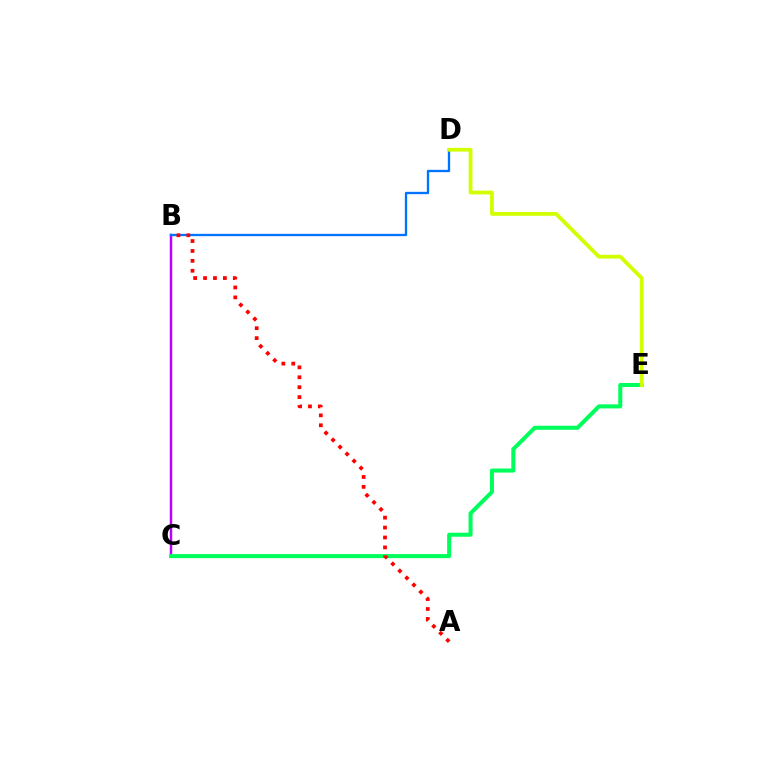{('B', 'C'): [{'color': '#b900ff', 'line_style': 'solid', 'thickness': 1.77}], ('C', 'E'): [{'color': '#00ff5c', 'line_style': 'solid', 'thickness': 2.92}], ('B', 'D'): [{'color': '#0074ff', 'line_style': 'solid', 'thickness': 1.67}], ('D', 'E'): [{'color': '#d1ff00', 'line_style': 'solid', 'thickness': 2.73}], ('A', 'B'): [{'color': '#ff0000', 'line_style': 'dotted', 'thickness': 2.69}]}